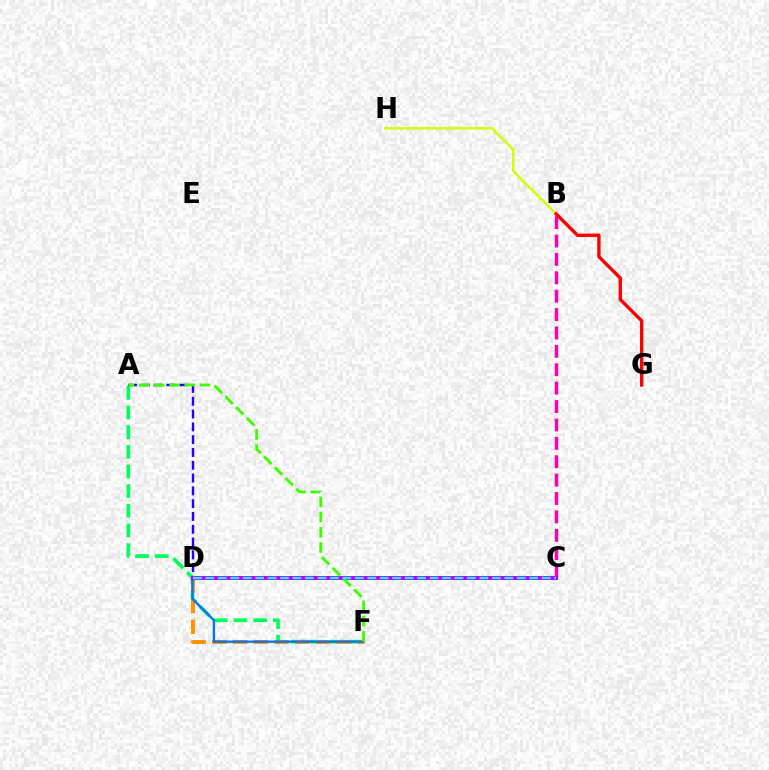{('A', 'F'): [{'color': '#00ff5c', 'line_style': 'dashed', 'thickness': 2.67}, {'color': '#3dff00', 'line_style': 'dashed', 'thickness': 2.07}], ('D', 'F'): [{'color': '#ff9400', 'line_style': 'dashed', 'thickness': 2.82}, {'color': '#0074ff', 'line_style': 'solid', 'thickness': 1.68}], ('B', 'H'): [{'color': '#d1ff00', 'line_style': 'solid', 'thickness': 1.74}], ('B', 'C'): [{'color': '#ff00ac', 'line_style': 'dashed', 'thickness': 2.5}], ('A', 'D'): [{'color': '#2500ff', 'line_style': 'dashed', 'thickness': 1.74}], ('C', 'D'): [{'color': '#b900ff', 'line_style': 'solid', 'thickness': 2.87}, {'color': '#00fff6', 'line_style': 'dashed', 'thickness': 1.69}], ('B', 'G'): [{'color': '#ff0000', 'line_style': 'solid', 'thickness': 2.43}]}